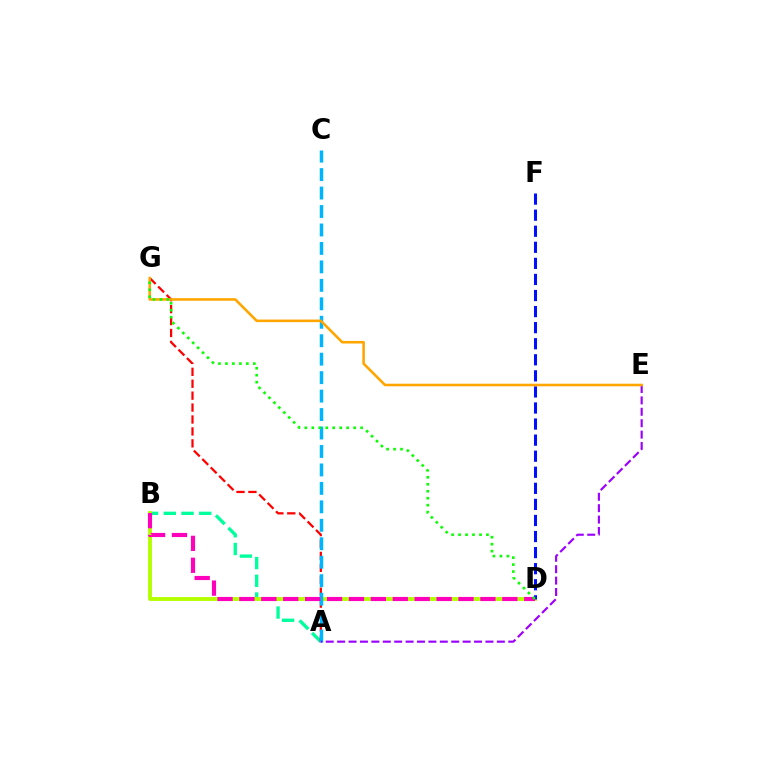{('A', 'B'): [{'color': '#00ff9d', 'line_style': 'dashed', 'thickness': 2.41}], ('B', 'D'): [{'color': '#b3ff00', 'line_style': 'solid', 'thickness': 2.79}, {'color': '#ff00bd', 'line_style': 'dashed', 'thickness': 2.98}], ('D', 'F'): [{'color': '#0010ff', 'line_style': 'dashed', 'thickness': 2.18}], ('A', 'G'): [{'color': '#ff0000', 'line_style': 'dashed', 'thickness': 1.62}], ('A', 'C'): [{'color': '#00b5ff', 'line_style': 'dashed', 'thickness': 2.51}], ('A', 'E'): [{'color': '#9b00ff', 'line_style': 'dashed', 'thickness': 1.55}], ('E', 'G'): [{'color': '#ffa500', 'line_style': 'solid', 'thickness': 1.85}], ('D', 'G'): [{'color': '#08ff00', 'line_style': 'dotted', 'thickness': 1.89}]}